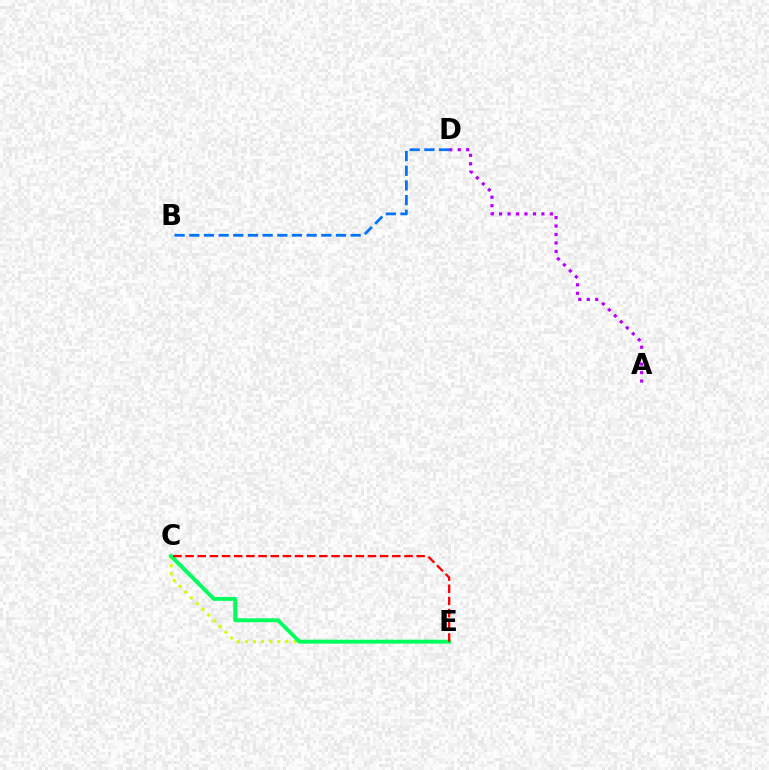{('C', 'E'): [{'color': '#d1ff00', 'line_style': 'dotted', 'thickness': 2.2}, {'color': '#00ff5c', 'line_style': 'solid', 'thickness': 2.81}, {'color': '#ff0000', 'line_style': 'dashed', 'thickness': 1.65}], ('B', 'D'): [{'color': '#0074ff', 'line_style': 'dashed', 'thickness': 1.99}], ('A', 'D'): [{'color': '#b900ff', 'line_style': 'dotted', 'thickness': 2.3}]}